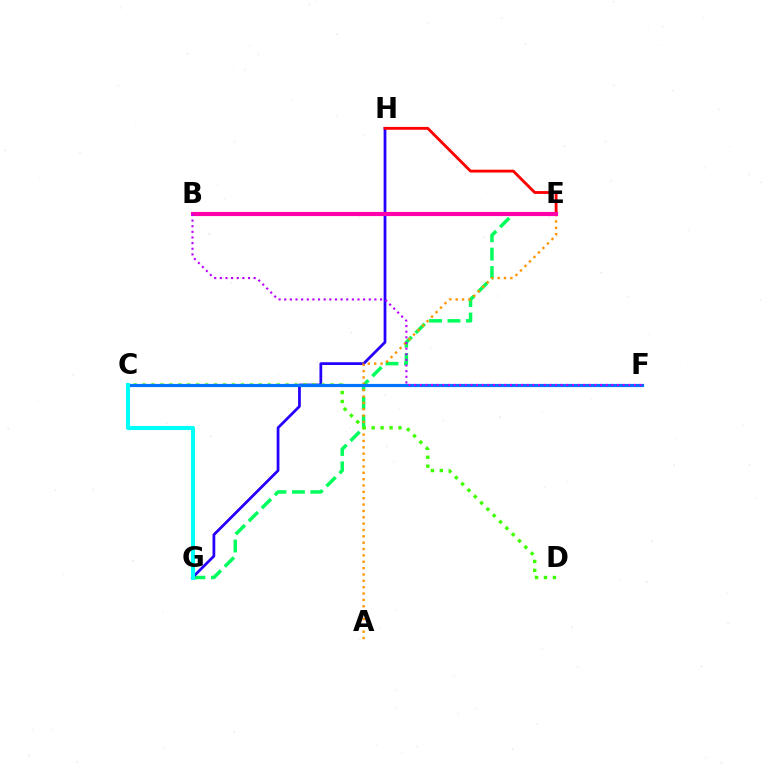{('E', 'G'): [{'color': '#00ff5c', 'line_style': 'dashed', 'thickness': 2.5}], ('G', 'H'): [{'color': '#2500ff', 'line_style': 'solid', 'thickness': 1.98}], ('B', 'E'): [{'color': '#d1ff00', 'line_style': 'solid', 'thickness': 1.67}, {'color': '#ff00ac', 'line_style': 'solid', 'thickness': 2.99}], ('A', 'E'): [{'color': '#ff9400', 'line_style': 'dotted', 'thickness': 1.73}], ('C', 'D'): [{'color': '#3dff00', 'line_style': 'dotted', 'thickness': 2.43}], ('E', 'H'): [{'color': '#ff0000', 'line_style': 'solid', 'thickness': 2.05}], ('C', 'F'): [{'color': '#0074ff', 'line_style': 'solid', 'thickness': 2.3}], ('B', 'F'): [{'color': '#b900ff', 'line_style': 'dotted', 'thickness': 1.53}], ('C', 'G'): [{'color': '#00fff6', 'line_style': 'solid', 'thickness': 2.93}]}